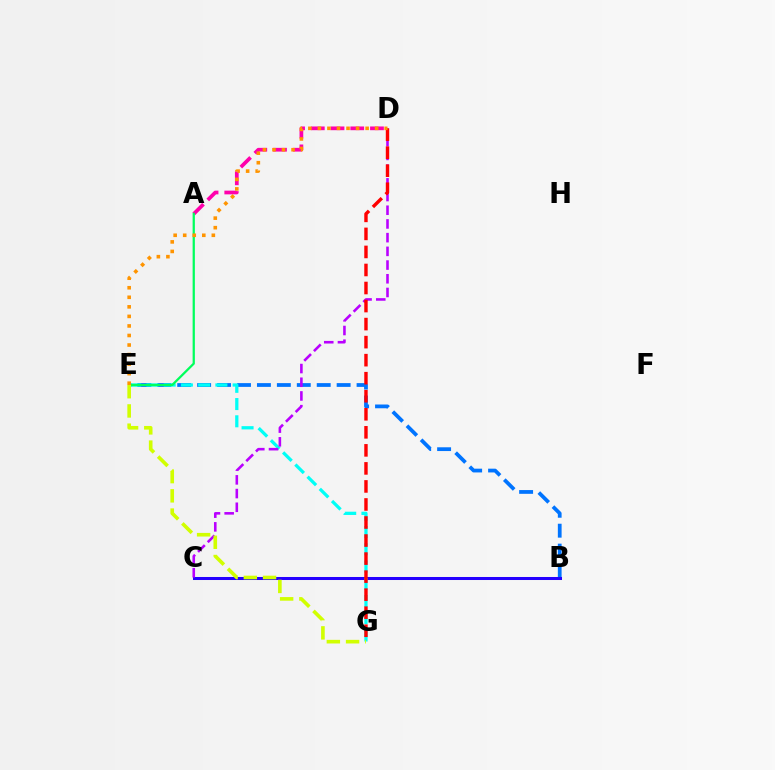{('B', 'E'): [{'color': '#0074ff', 'line_style': 'dashed', 'thickness': 2.71}], ('B', 'C'): [{'color': '#3dff00', 'line_style': 'dotted', 'thickness': 2.09}, {'color': '#2500ff', 'line_style': 'solid', 'thickness': 2.18}], ('E', 'G'): [{'color': '#00fff6', 'line_style': 'dashed', 'thickness': 2.34}, {'color': '#d1ff00', 'line_style': 'dashed', 'thickness': 2.61}], ('A', 'D'): [{'color': '#ff00ac', 'line_style': 'dashed', 'thickness': 2.68}], ('C', 'D'): [{'color': '#b900ff', 'line_style': 'dashed', 'thickness': 1.86}], ('D', 'G'): [{'color': '#ff0000', 'line_style': 'dashed', 'thickness': 2.45}], ('A', 'E'): [{'color': '#00ff5c', 'line_style': 'solid', 'thickness': 1.62}], ('D', 'E'): [{'color': '#ff9400', 'line_style': 'dotted', 'thickness': 2.59}]}